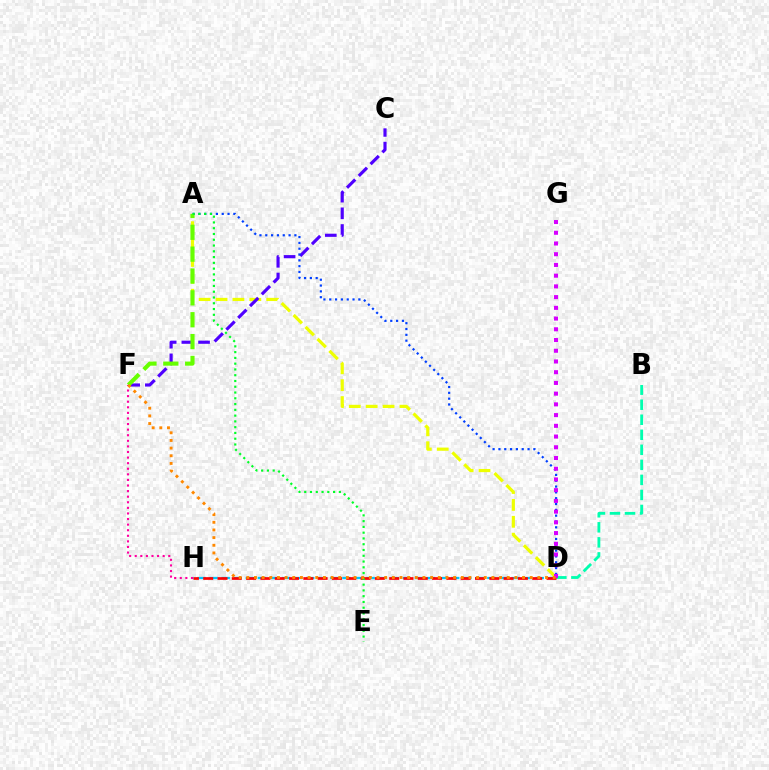{('A', 'D'): [{'color': '#eeff00', 'line_style': 'dashed', 'thickness': 2.29}, {'color': '#003fff', 'line_style': 'dotted', 'thickness': 1.58}], ('C', 'F'): [{'color': '#4f00ff', 'line_style': 'dashed', 'thickness': 2.27}], ('D', 'H'): [{'color': '#00c7ff', 'line_style': 'dashed', 'thickness': 1.64}, {'color': '#ff0000', 'line_style': 'dashed', 'thickness': 1.94}], ('B', 'D'): [{'color': '#00ffaf', 'line_style': 'dashed', 'thickness': 2.04}], ('F', 'H'): [{'color': '#ff00a0', 'line_style': 'dotted', 'thickness': 1.52}], ('D', 'G'): [{'color': '#d600ff', 'line_style': 'dotted', 'thickness': 2.91}], ('A', 'F'): [{'color': '#66ff00', 'line_style': 'dashed', 'thickness': 2.97}], ('A', 'E'): [{'color': '#00ff27', 'line_style': 'dotted', 'thickness': 1.57}], ('D', 'F'): [{'color': '#ff8800', 'line_style': 'dotted', 'thickness': 2.08}]}